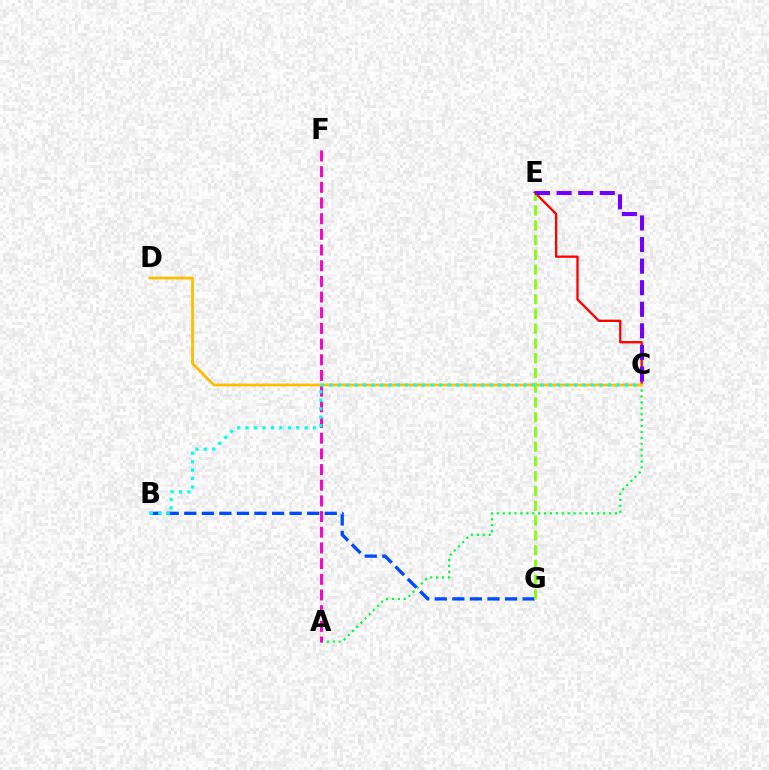{('A', 'C'): [{'color': '#00ff39', 'line_style': 'dotted', 'thickness': 1.61}], ('B', 'G'): [{'color': '#004bff', 'line_style': 'dashed', 'thickness': 2.39}], ('C', 'E'): [{'color': '#ff0000', 'line_style': 'solid', 'thickness': 1.66}, {'color': '#7200ff', 'line_style': 'dashed', 'thickness': 2.93}], ('A', 'F'): [{'color': '#ff00cf', 'line_style': 'dashed', 'thickness': 2.13}], ('C', 'D'): [{'color': '#ffbd00', 'line_style': 'solid', 'thickness': 2.0}], ('E', 'G'): [{'color': '#84ff00', 'line_style': 'dashed', 'thickness': 2.01}], ('B', 'C'): [{'color': '#00fff6', 'line_style': 'dotted', 'thickness': 2.29}]}